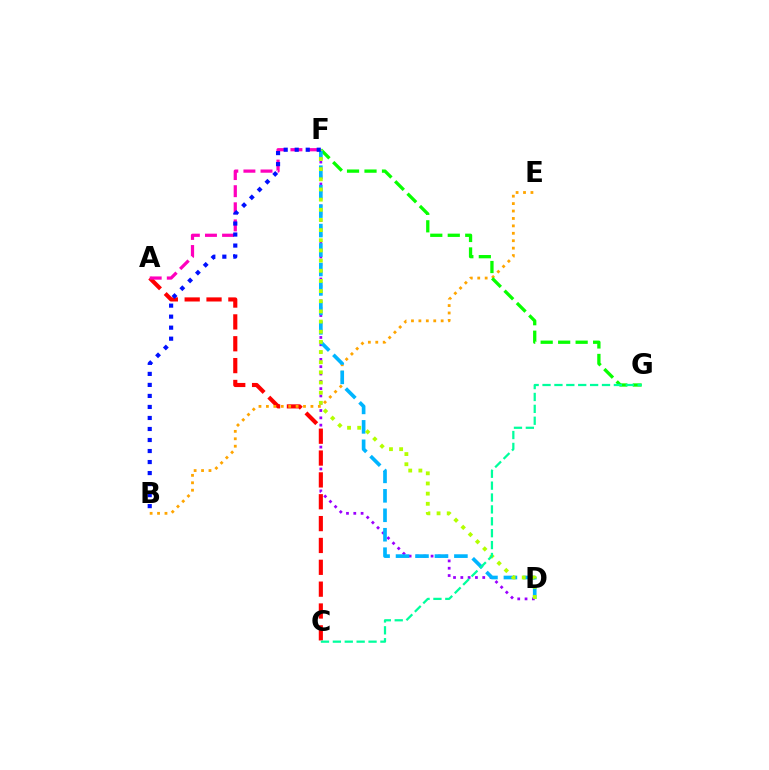{('D', 'F'): [{'color': '#9b00ff', 'line_style': 'dotted', 'thickness': 1.99}, {'color': '#00b5ff', 'line_style': 'dashed', 'thickness': 2.64}, {'color': '#b3ff00', 'line_style': 'dotted', 'thickness': 2.76}], ('A', 'C'): [{'color': '#ff0000', 'line_style': 'dashed', 'thickness': 2.97}], ('B', 'E'): [{'color': '#ffa500', 'line_style': 'dotted', 'thickness': 2.02}], ('F', 'G'): [{'color': '#08ff00', 'line_style': 'dashed', 'thickness': 2.37}], ('A', 'F'): [{'color': '#ff00bd', 'line_style': 'dashed', 'thickness': 2.32}], ('B', 'F'): [{'color': '#0010ff', 'line_style': 'dotted', 'thickness': 2.99}], ('C', 'G'): [{'color': '#00ff9d', 'line_style': 'dashed', 'thickness': 1.62}]}